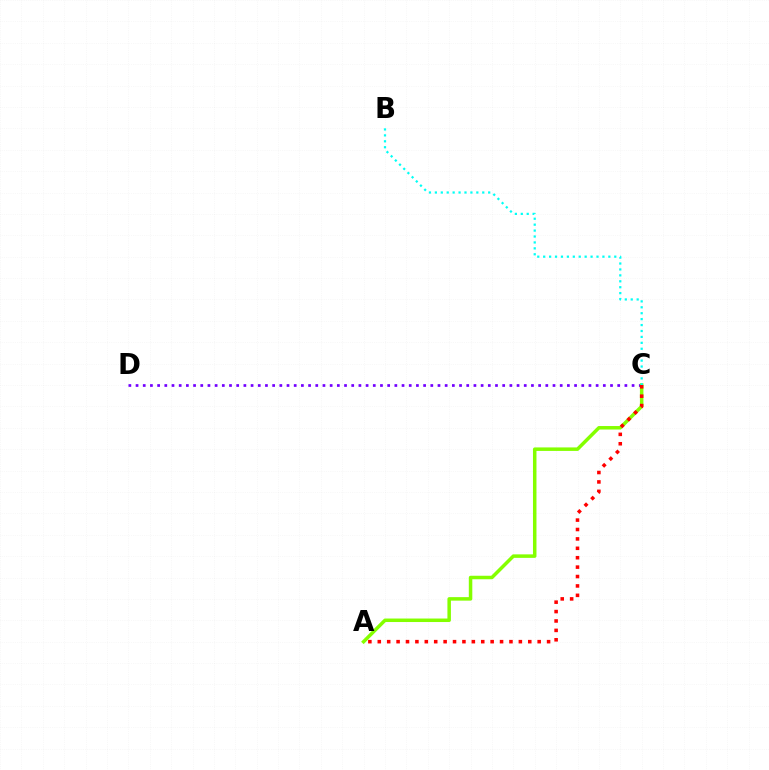{('C', 'D'): [{'color': '#7200ff', 'line_style': 'dotted', 'thickness': 1.95}], ('A', 'C'): [{'color': '#84ff00', 'line_style': 'solid', 'thickness': 2.52}, {'color': '#ff0000', 'line_style': 'dotted', 'thickness': 2.56}], ('B', 'C'): [{'color': '#00fff6', 'line_style': 'dotted', 'thickness': 1.61}]}